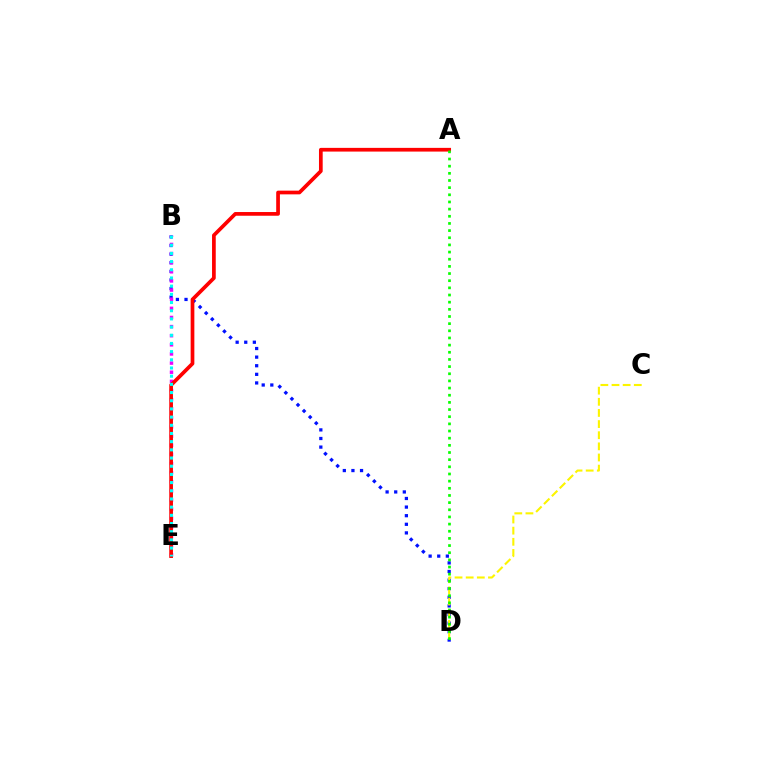{('B', 'D'): [{'color': '#0010ff', 'line_style': 'dotted', 'thickness': 2.34}], ('B', 'E'): [{'color': '#ee00ff', 'line_style': 'dotted', 'thickness': 2.48}, {'color': '#00fff6', 'line_style': 'dotted', 'thickness': 2.22}], ('C', 'D'): [{'color': '#fcf500', 'line_style': 'dashed', 'thickness': 1.51}], ('A', 'E'): [{'color': '#ff0000', 'line_style': 'solid', 'thickness': 2.67}], ('A', 'D'): [{'color': '#08ff00', 'line_style': 'dotted', 'thickness': 1.94}]}